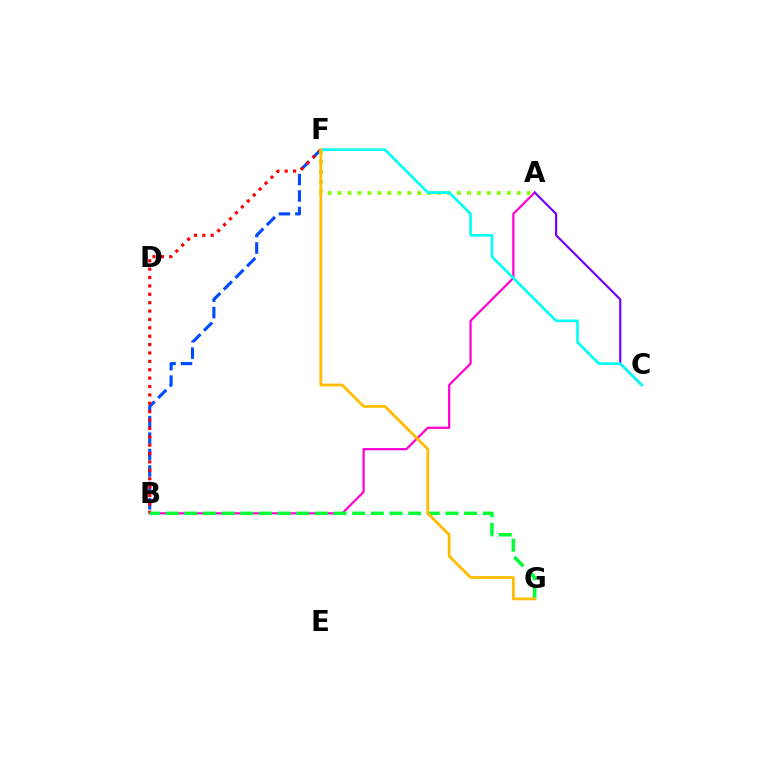{('B', 'F'): [{'color': '#004bff', 'line_style': 'dashed', 'thickness': 2.24}, {'color': '#ff0000', 'line_style': 'dotted', 'thickness': 2.28}], ('A', 'B'): [{'color': '#ff00cf', 'line_style': 'solid', 'thickness': 1.6}], ('A', 'C'): [{'color': '#7200ff', 'line_style': 'solid', 'thickness': 1.55}], ('A', 'F'): [{'color': '#84ff00', 'line_style': 'dotted', 'thickness': 2.7}], ('B', 'G'): [{'color': '#00ff39', 'line_style': 'dashed', 'thickness': 2.53}], ('C', 'F'): [{'color': '#00fff6', 'line_style': 'solid', 'thickness': 1.91}], ('F', 'G'): [{'color': '#ffbd00', 'line_style': 'solid', 'thickness': 2.01}]}